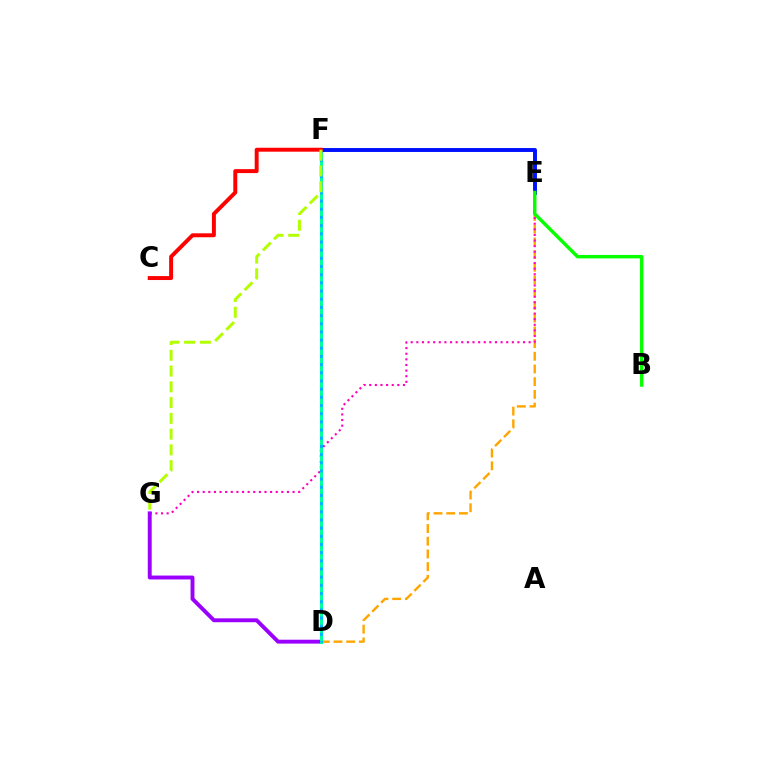{('E', 'F'): [{'color': '#0010ff', 'line_style': 'solid', 'thickness': 2.82}], ('D', 'E'): [{'color': '#ffa500', 'line_style': 'dashed', 'thickness': 1.73}], ('E', 'G'): [{'color': '#ff00bd', 'line_style': 'dotted', 'thickness': 1.53}], ('D', 'G'): [{'color': '#9b00ff', 'line_style': 'solid', 'thickness': 2.81}], ('D', 'F'): [{'color': '#00ff9d', 'line_style': 'solid', 'thickness': 2.18}, {'color': '#00b5ff', 'line_style': 'dotted', 'thickness': 2.22}], ('B', 'E'): [{'color': '#08ff00', 'line_style': 'solid', 'thickness': 2.48}], ('C', 'F'): [{'color': '#ff0000', 'line_style': 'solid', 'thickness': 2.84}], ('F', 'G'): [{'color': '#b3ff00', 'line_style': 'dashed', 'thickness': 2.14}]}